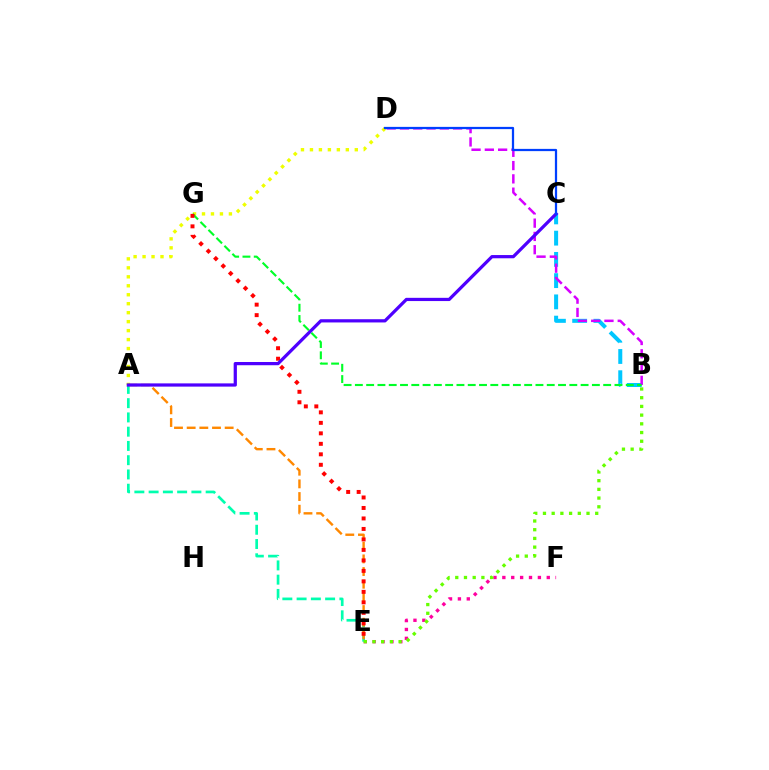{('E', 'F'): [{'color': '#ff00a0', 'line_style': 'dotted', 'thickness': 2.41}], ('A', 'D'): [{'color': '#eeff00', 'line_style': 'dotted', 'thickness': 2.44}], ('B', 'C'): [{'color': '#00c7ff', 'line_style': 'dashed', 'thickness': 2.89}], ('A', 'E'): [{'color': '#00ffaf', 'line_style': 'dashed', 'thickness': 1.94}, {'color': '#ff8800', 'line_style': 'dashed', 'thickness': 1.72}], ('B', 'D'): [{'color': '#d600ff', 'line_style': 'dashed', 'thickness': 1.8}], ('B', 'G'): [{'color': '#00ff27', 'line_style': 'dashed', 'thickness': 1.53}], ('E', 'G'): [{'color': '#ff0000', 'line_style': 'dotted', 'thickness': 2.85}], ('B', 'E'): [{'color': '#66ff00', 'line_style': 'dotted', 'thickness': 2.37}], ('A', 'C'): [{'color': '#4f00ff', 'line_style': 'solid', 'thickness': 2.33}], ('C', 'D'): [{'color': '#003fff', 'line_style': 'solid', 'thickness': 1.62}]}